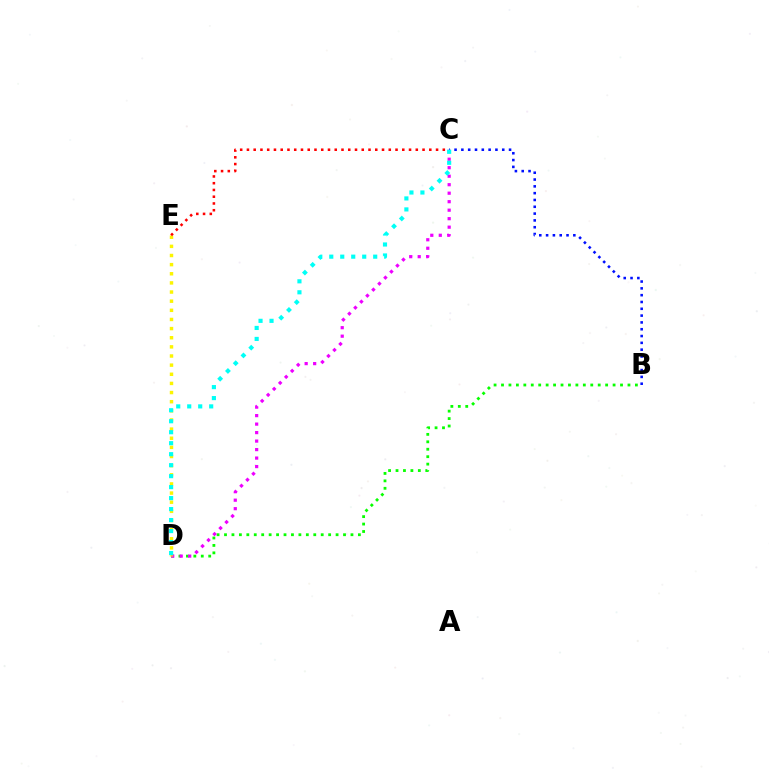{('B', 'D'): [{'color': '#08ff00', 'line_style': 'dotted', 'thickness': 2.02}], ('C', 'D'): [{'color': '#ee00ff', 'line_style': 'dotted', 'thickness': 2.31}, {'color': '#00fff6', 'line_style': 'dotted', 'thickness': 2.98}], ('B', 'C'): [{'color': '#0010ff', 'line_style': 'dotted', 'thickness': 1.85}], ('D', 'E'): [{'color': '#fcf500', 'line_style': 'dotted', 'thickness': 2.48}], ('C', 'E'): [{'color': '#ff0000', 'line_style': 'dotted', 'thickness': 1.83}]}